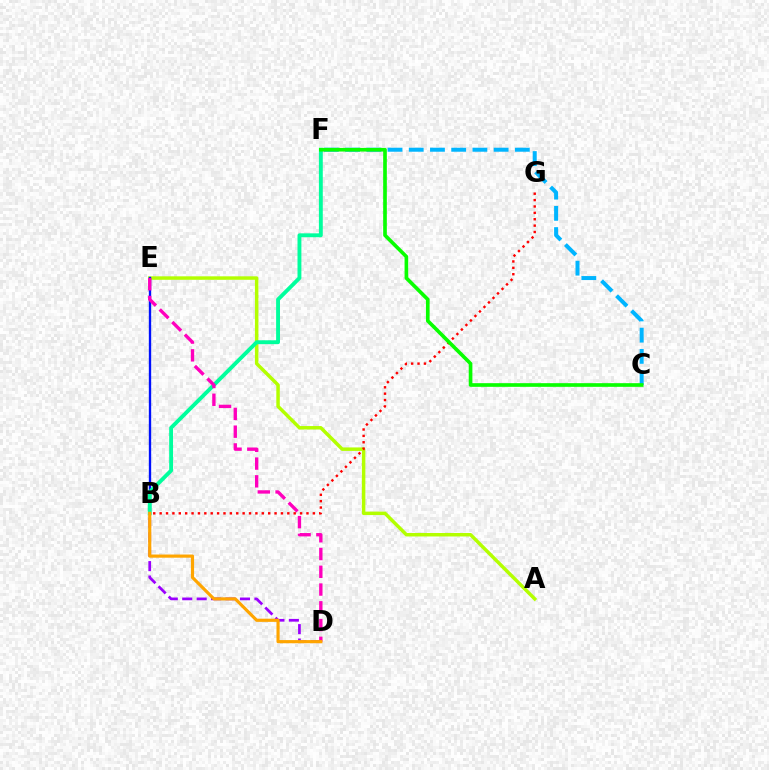{('B', 'D'): [{'color': '#9b00ff', 'line_style': 'dashed', 'thickness': 1.96}, {'color': '#ffa500', 'line_style': 'solid', 'thickness': 2.28}], ('A', 'E'): [{'color': '#b3ff00', 'line_style': 'solid', 'thickness': 2.5}], ('B', 'E'): [{'color': '#0010ff', 'line_style': 'solid', 'thickness': 1.7}], ('B', 'F'): [{'color': '#00ff9d', 'line_style': 'solid', 'thickness': 2.79}], ('D', 'E'): [{'color': '#ff00bd', 'line_style': 'dashed', 'thickness': 2.41}], ('C', 'F'): [{'color': '#00b5ff', 'line_style': 'dashed', 'thickness': 2.88}, {'color': '#08ff00', 'line_style': 'solid', 'thickness': 2.63}], ('B', 'G'): [{'color': '#ff0000', 'line_style': 'dotted', 'thickness': 1.73}]}